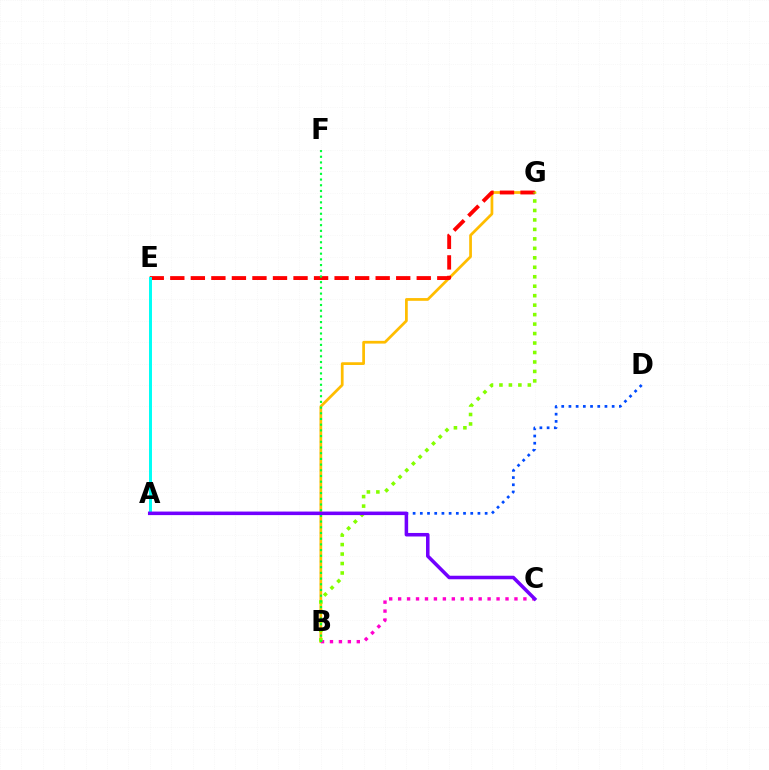{('B', 'G'): [{'color': '#ffbd00', 'line_style': 'solid', 'thickness': 1.97}, {'color': '#84ff00', 'line_style': 'dotted', 'thickness': 2.57}], ('E', 'G'): [{'color': '#ff0000', 'line_style': 'dashed', 'thickness': 2.79}], ('A', 'E'): [{'color': '#00fff6', 'line_style': 'solid', 'thickness': 2.14}], ('B', 'C'): [{'color': '#ff00cf', 'line_style': 'dotted', 'thickness': 2.43}], ('B', 'F'): [{'color': '#00ff39', 'line_style': 'dotted', 'thickness': 1.55}], ('A', 'D'): [{'color': '#004bff', 'line_style': 'dotted', 'thickness': 1.96}], ('A', 'C'): [{'color': '#7200ff', 'line_style': 'solid', 'thickness': 2.54}]}